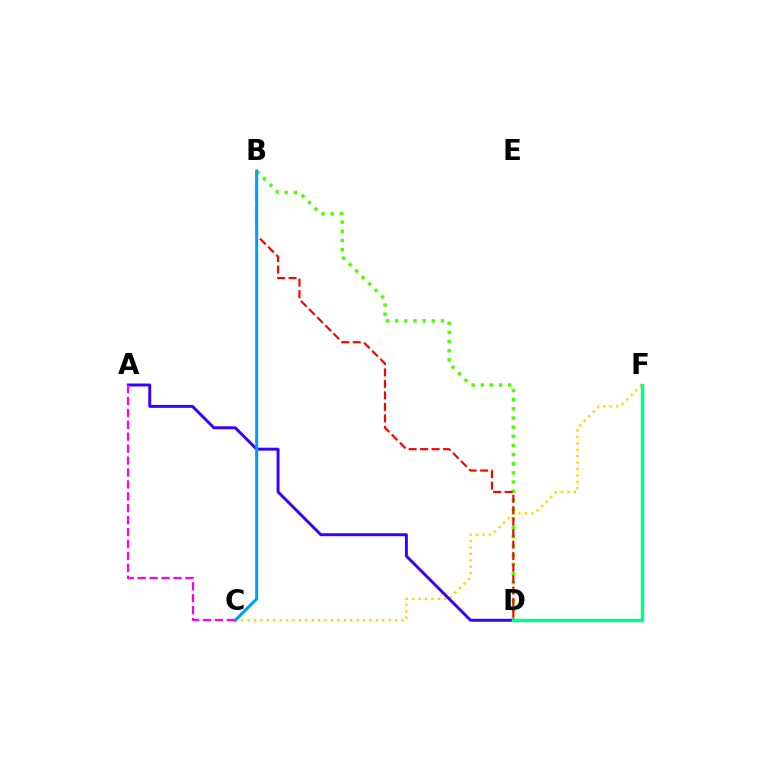{('C', 'F'): [{'color': '#ffd500', 'line_style': 'dotted', 'thickness': 1.74}], ('B', 'D'): [{'color': '#4fff00', 'line_style': 'dotted', 'thickness': 2.49}, {'color': '#ff0000', 'line_style': 'dashed', 'thickness': 1.56}], ('A', 'D'): [{'color': '#3700ff', 'line_style': 'solid', 'thickness': 2.12}], ('D', 'F'): [{'color': '#00ff86', 'line_style': 'solid', 'thickness': 2.5}], ('B', 'C'): [{'color': '#009eff', 'line_style': 'solid', 'thickness': 2.2}], ('A', 'C'): [{'color': '#ff00ed', 'line_style': 'dashed', 'thickness': 1.62}]}